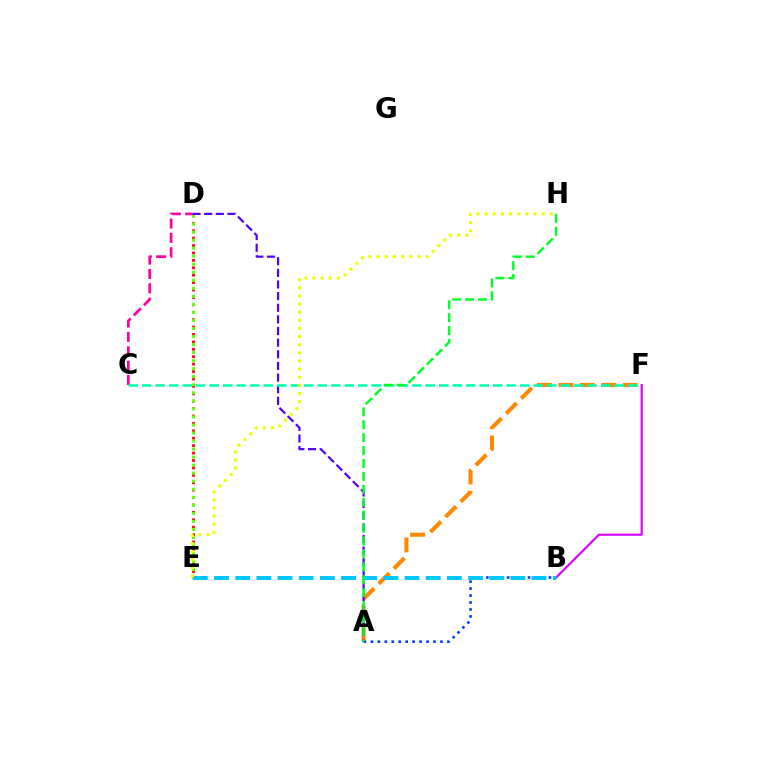{('D', 'E'): [{'color': '#ff0000', 'line_style': 'dotted', 'thickness': 2.01}, {'color': '#66ff00', 'line_style': 'dotted', 'thickness': 2.18}], ('A', 'F'): [{'color': '#ff8800', 'line_style': 'dashed', 'thickness': 2.91}], ('C', 'D'): [{'color': '#ff00a0', 'line_style': 'dashed', 'thickness': 1.95}], ('A', 'D'): [{'color': '#4f00ff', 'line_style': 'dashed', 'thickness': 1.58}], ('C', 'F'): [{'color': '#00ffaf', 'line_style': 'dashed', 'thickness': 1.83}], ('A', 'B'): [{'color': '#003fff', 'line_style': 'dotted', 'thickness': 1.89}], ('B', 'F'): [{'color': '#d600ff', 'line_style': 'solid', 'thickness': 1.53}], ('B', 'E'): [{'color': '#00c7ff', 'line_style': 'dashed', 'thickness': 2.88}], ('E', 'H'): [{'color': '#eeff00', 'line_style': 'dotted', 'thickness': 2.21}], ('A', 'H'): [{'color': '#00ff27', 'line_style': 'dashed', 'thickness': 1.75}]}